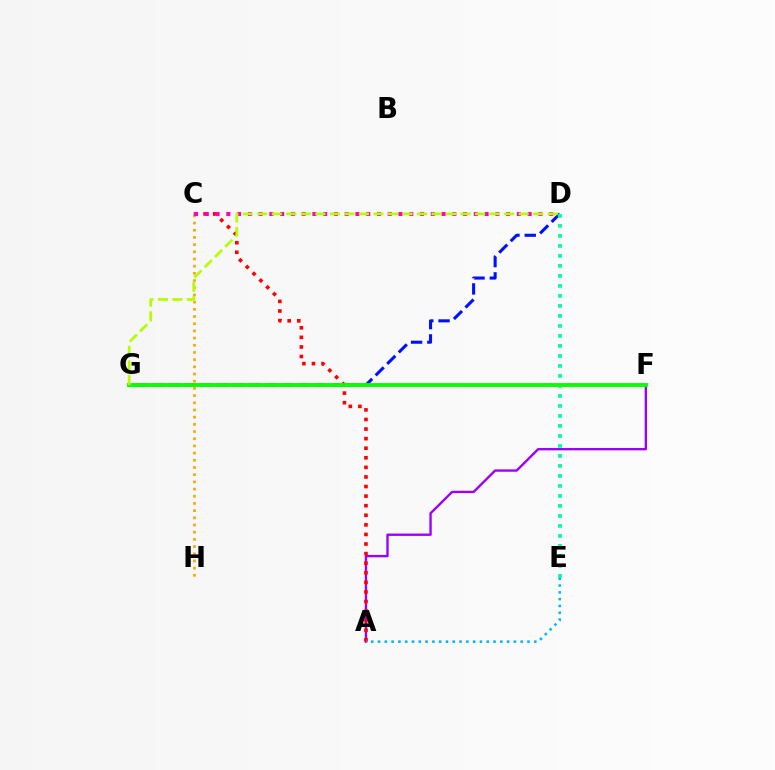{('A', 'F'): [{'color': '#9b00ff', 'line_style': 'solid', 'thickness': 1.71}], ('A', 'C'): [{'color': '#ff0000', 'line_style': 'dotted', 'thickness': 2.6}], ('C', 'H'): [{'color': '#ffa500', 'line_style': 'dotted', 'thickness': 1.95}], ('C', 'D'): [{'color': '#ff00bd', 'line_style': 'dotted', 'thickness': 2.92}], ('D', 'G'): [{'color': '#0010ff', 'line_style': 'dashed', 'thickness': 2.21}, {'color': '#b3ff00', 'line_style': 'dashed', 'thickness': 1.97}], ('D', 'E'): [{'color': '#00ff9d', 'line_style': 'dotted', 'thickness': 2.72}], ('F', 'G'): [{'color': '#08ff00', 'line_style': 'solid', 'thickness': 2.78}], ('A', 'E'): [{'color': '#00b5ff', 'line_style': 'dotted', 'thickness': 1.85}]}